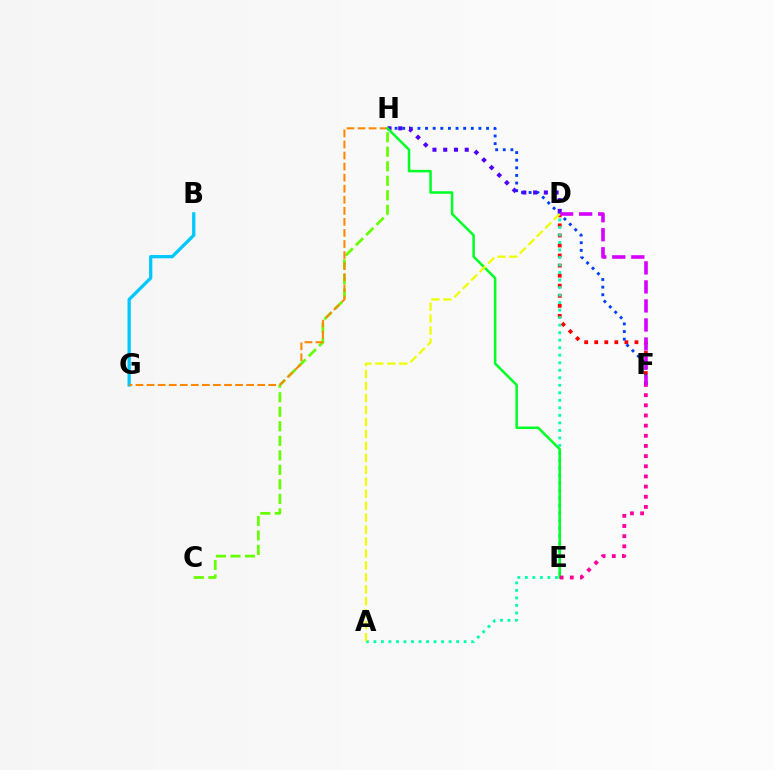{('D', 'F'): [{'color': '#ff0000', 'line_style': 'dotted', 'thickness': 2.73}, {'color': '#d600ff', 'line_style': 'dashed', 'thickness': 2.59}], ('C', 'H'): [{'color': '#66ff00', 'line_style': 'dashed', 'thickness': 1.97}], ('B', 'G'): [{'color': '#00c7ff', 'line_style': 'solid', 'thickness': 2.35}], ('F', 'H'): [{'color': '#003fff', 'line_style': 'dotted', 'thickness': 2.07}], ('A', 'D'): [{'color': '#00ffaf', 'line_style': 'dotted', 'thickness': 2.04}, {'color': '#eeff00', 'line_style': 'dashed', 'thickness': 1.62}], ('D', 'H'): [{'color': '#4f00ff', 'line_style': 'dotted', 'thickness': 2.92}], ('G', 'H'): [{'color': '#ff8800', 'line_style': 'dashed', 'thickness': 1.5}], ('E', 'H'): [{'color': '#00ff27', 'line_style': 'solid', 'thickness': 1.82}], ('E', 'F'): [{'color': '#ff00a0', 'line_style': 'dotted', 'thickness': 2.76}]}